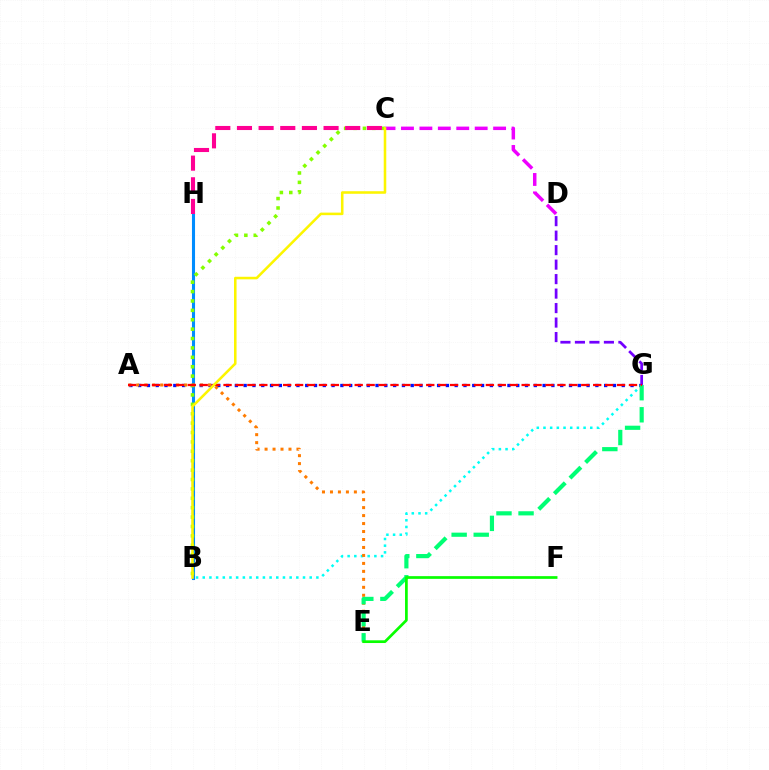{('B', 'G'): [{'color': '#00fff6', 'line_style': 'dotted', 'thickness': 1.82}], ('B', 'H'): [{'color': '#008cff', 'line_style': 'solid', 'thickness': 2.22}], ('A', 'G'): [{'color': '#0010ff', 'line_style': 'dotted', 'thickness': 2.39}, {'color': '#ff0000', 'line_style': 'dashed', 'thickness': 1.62}], ('C', 'D'): [{'color': '#ee00ff', 'line_style': 'dashed', 'thickness': 2.5}], ('B', 'C'): [{'color': '#84ff00', 'line_style': 'dotted', 'thickness': 2.55}, {'color': '#fcf500', 'line_style': 'solid', 'thickness': 1.84}], ('A', 'E'): [{'color': '#ff7c00', 'line_style': 'dotted', 'thickness': 2.17}], ('D', 'G'): [{'color': '#7200ff', 'line_style': 'dashed', 'thickness': 1.97}], ('C', 'H'): [{'color': '#ff0094', 'line_style': 'dashed', 'thickness': 2.94}], ('E', 'G'): [{'color': '#00ff74', 'line_style': 'dashed', 'thickness': 3.0}], ('E', 'F'): [{'color': '#08ff00', 'line_style': 'solid', 'thickness': 1.95}]}